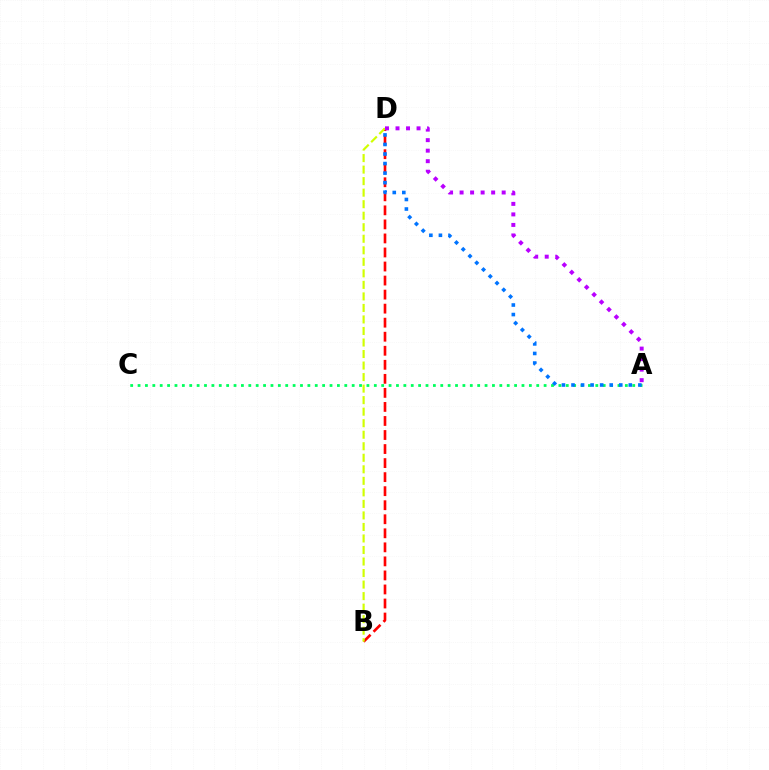{('B', 'D'): [{'color': '#ff0000', 'line_style': 'dashed', 'thickness': 1.91}, {'color': '#d1ff00', 'line_style': 'dashed', 'thickness': 1.57}], ('A', 'D'): [{'color': '#b900ff', 'line_style': 'dotted', 'thickness': 2.86}, {'color': '#0074ff', 'line_style': 'dotted', 'thickness': 2.59}], ('A', 'C'): [{'color': '#00ff5c', 'line_style': 'dotted', 'thickness': 2.01}]}